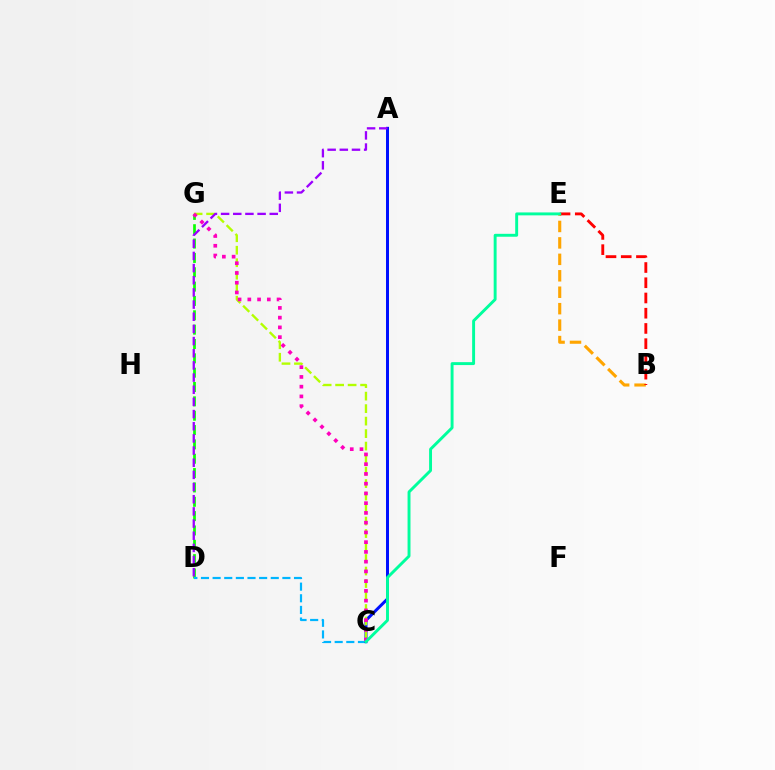{('D', 'G'): [{'color': '#08ff00', 'line_style': 'dashed', 'thickness': 1.95}], ('C', 'D'): [{'color': '#00b5ff', 'line_style': 'dashed', 'thickness': 1.58}], ('A', 'C'): [{'color': '#0010ff', 'line_style': 'solid', 'thickness': 2.16}], ('B', 'E'): [{'color': '#ffa500', 'line_style': 'dashed', 'thickness': 2.23}, {'color': '#ff0000', 'line_style': 'dashed', 'thickness': 2.07}], ('C', 'G'): [{'color': '#b3ff00', 'line_style': 'dashed', 'thickness': 1.7}, {'color': '#ff00bd', 'line_style': 'dotted', 'thickness': 2.65}], ('C', 'E'): [{'color': '#00ff9d', 'line_style': 'solid', 'thickness': 2.1}], ('A', 'D'): [{'color': '#9b00ff', 'line_style': 'dashed', 'thickness': 1.65}]}